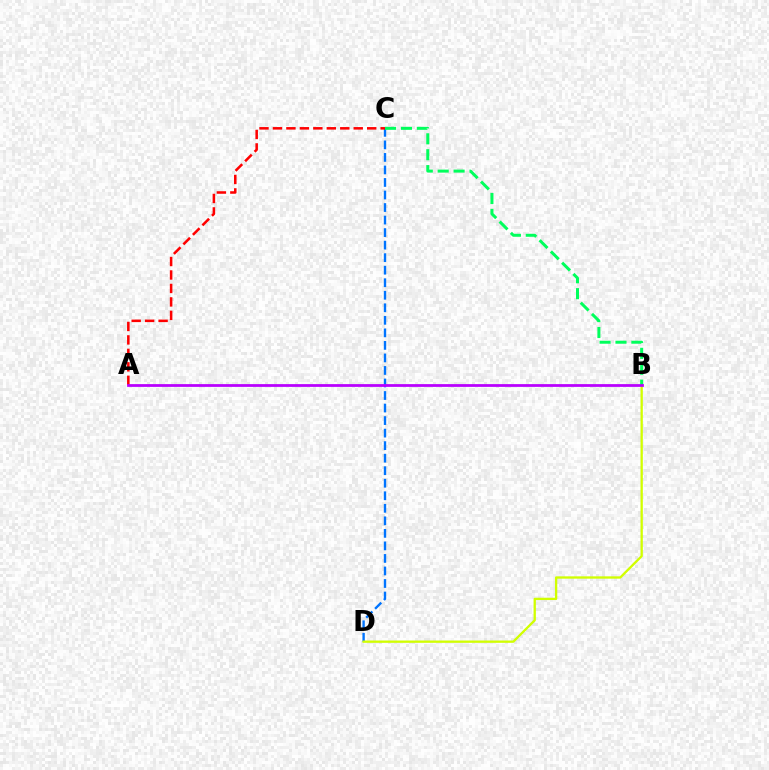{('C', 'D'): [{'color': '#0074ff', 'line_style': 'dashed', 'thickness': 1.7}], ('A', 'C'): [{'color': '#ff0000', 'line_style': 'dashed', 'thickness': 1.83}], ('B', 'D'): [{'color': '#d1ff00', 'line_style': 'solid', 'thickness': 1.67}], ('B', 'C'): [{'color': '#00ff5c', 'line_style': 'dashed', 'thickness': 2.16}], ('A', 'B'): [{'color': '#b900ff', 'line_style': 'solid', 'thickness': 1.99}]}